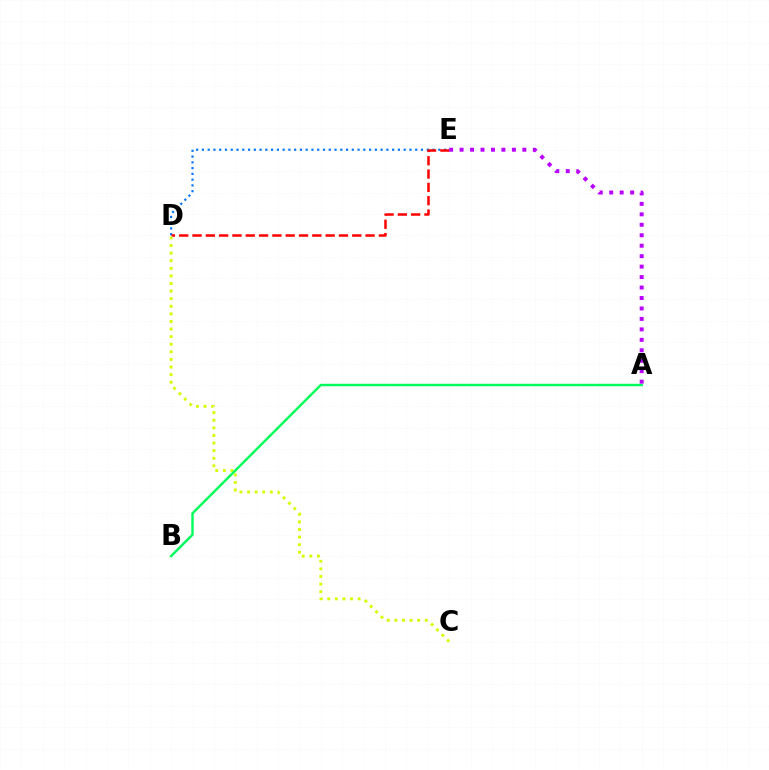{('D', 'E'): [{'color': '#0074ff', 'line_style': 'dotted', 'thickness': 1.57}, {'color': '#ff0000', 'line_style': 'dashed', 'thickness': 1.81}], ('C', 'D'): [{'color': '#d1ff00', 'line_style': 'dotted', 'thickness': 2.06}], ('A', 'B'): [{'color': '#00ff5c', 'line_style': 'solid', 'thickness': 1.75}], ('A', 'E'): [{'color': '#b900ff', 'line_style': 'dotted', 'thickness': 2.84}]}